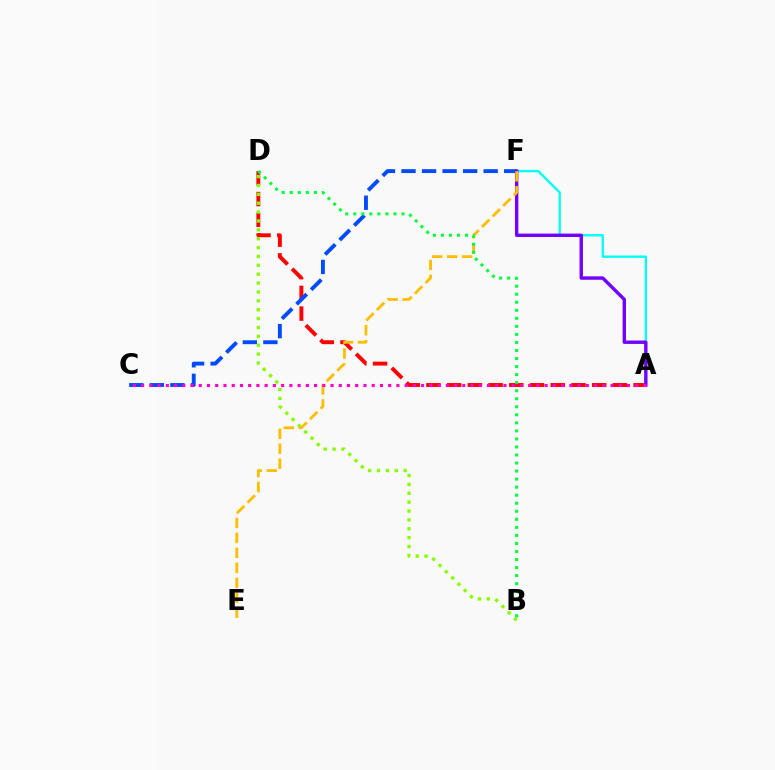{('A', 'D'): [{'color': '#ff0000', 'line_style': 'dashed', 'thickness': 2.81}], ('A', 'F'): [{'color': '#00fff6', 'line_style': 'solid', 'thickness': 1.69}, {'color': '#7200ff', 'line_style': 'solid', 'thickness': 2.44}], ('C', 'F'): [{'color': '#004bff', 'line_style': 'dashed', 'thickness': 2.79}], ('B', 'D'): [{'color': '#84ff00', 'line_style': 'dotted', 'thickness': 2.41}, {'color': '#00ff39', 'line_style': 'dotted', 'thickness': 2.18}], ('E', 'F'): [{'color': '#ffbd00', 'line_style': 'dashed', 'thickness': 2.03}], ('A', 'C'): [{'color': '#ff00cf', 'line_style': 'dotted', 'thickness': 2.24}]}